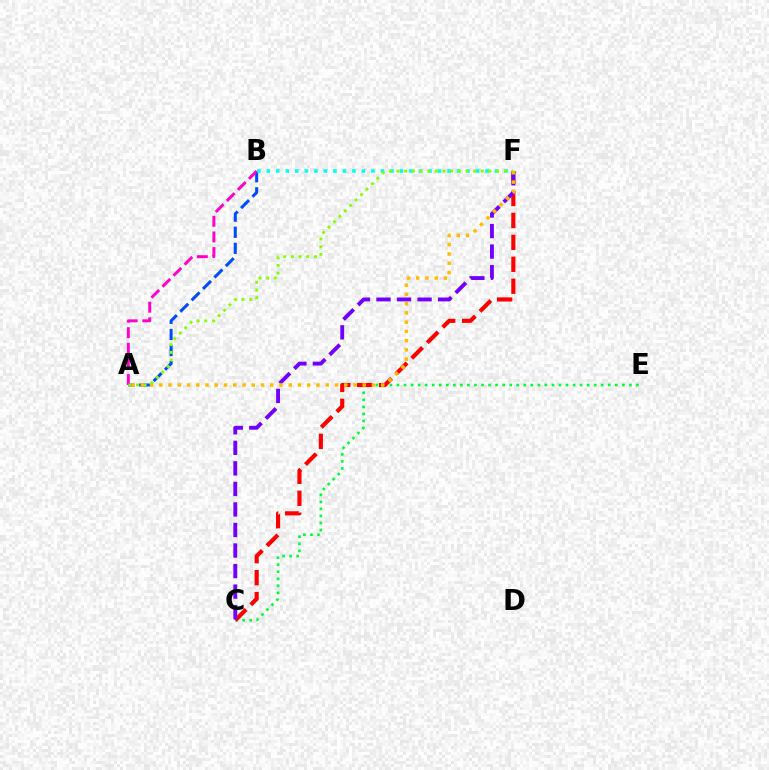{('C', 'E'): [{'color': '#00ff39', 'line_style': 'dotted', 'thickness': 1.91}], ('C', 'F'): [{'color': '#ff0000', 'line_style': 'dashed', 'thickness': 2.98}, {'color': '#7200ff', 'line_style': 'dashed', 'thickness': 2.79}], ('A', 'B'): [{'color': '#004bff', 'line_style': 'dashed', 'thickness': 2.19}, {'color': '#ff00cf', 'line_style': 'dashed', 'thickness': 2.12}], ('A', 'F'): [{'color': '#ffbd00', 'line_style': 'dotted', 'thickness': 2.51}, {'color': '#84ff00', 'line_style': 'dotted', 'thickness': 2.09}], ('B', 'F'): [{'color': '#00fff6', 'line_style': 'dotted', 'thickness': 2.58}]}